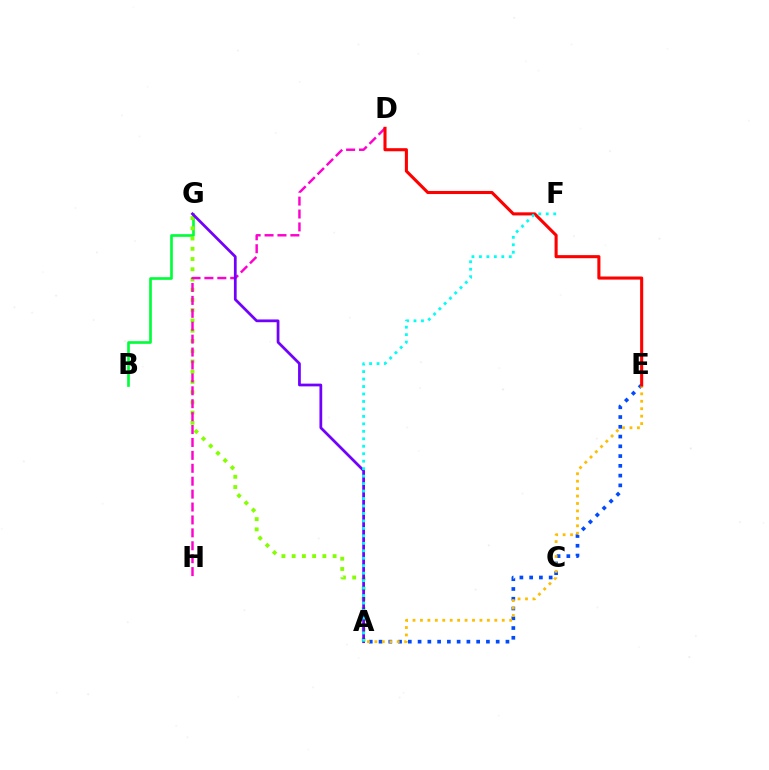{('A', 'E'): [{'color': '#004bff', 'line_style': 'dotted', 'thickness': 2.65}, {'color': '#ffbd00', 'line_style': 'dotted', 'thickness': 2.02}], ('B', 'G'): [{'color': '#00ff39', 'line_style': 'solid', 'thickness': 1.92}], ('A', 'G'): [{'color': '#84ff00', 'line_style': 'dotted', 'thickness': 2.78}, {'color': '#7200ff', 'line_style': 'solid', 'thickness': 1.98}], ('D', 'H'): [{'color': '#ff00cf', 'line_style': 'dashed', 'thickness': 1.75}], ('D', 'E'): [{'color': '#ff0000', 'line_style': 'solid', 'thickness': 2.22}], ('A', 'F'): [{'color': '#00fff6', 'line_style': 'dotted', 'thickness': 2.03}]}